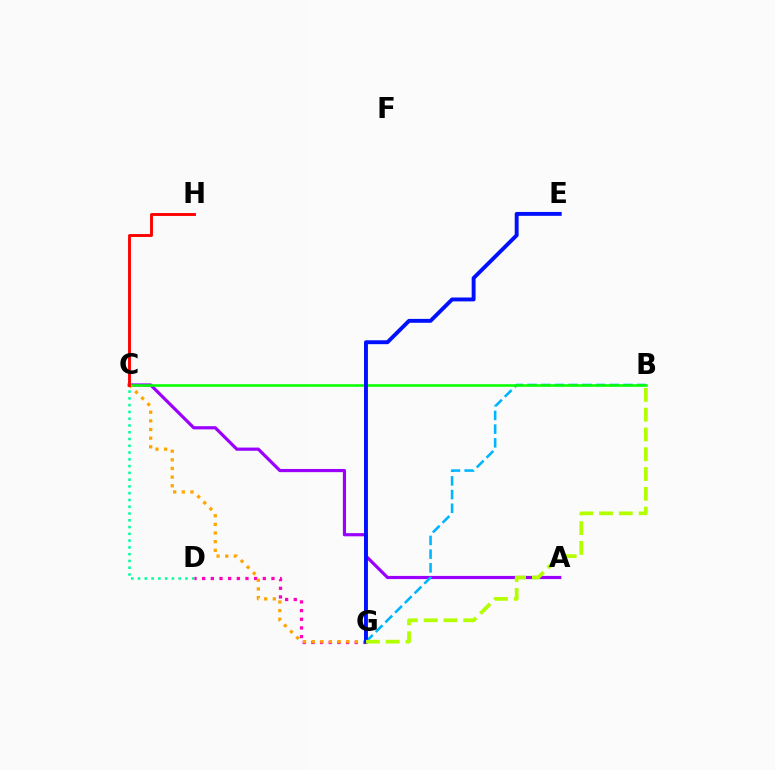{('C', 'D'): [{'color': '#00ff9d', 'line_style': 'dotted', 'thickness': 1.84}], ('A', 'C'): [{'color': '#9b00ff', 'line_style': 'solid', 'thickness': 2.29}], ('B', 'G'): [{'color': '#00b5ff', 'line_style': 'dashed', 'thickness': 1.86}, {'color': '#b3ff00', 'line_style': 'dashed', 'thickness': 2.69}], ('B', 'C'): [{'color': '#08ff00', 'line_style': 'solid', 'thickness': 1.86}], ('D', 'G'): [{'color': '#ff00bd', 'line_style': 'dotted', 'thickness': 2.35}], ('C', 'G'): [{'color': '#ffa500', 'line_style': 'dotted', 'thickness': 2.35}], ('E', 'G'): [{'color': '#0010ff', 'line_style': 'solid', 'thickness': 2.81}], ('C', 'H'): [{'color': '#ff0000', 'line_style': 'solid', 'thickness': 2.08}]}